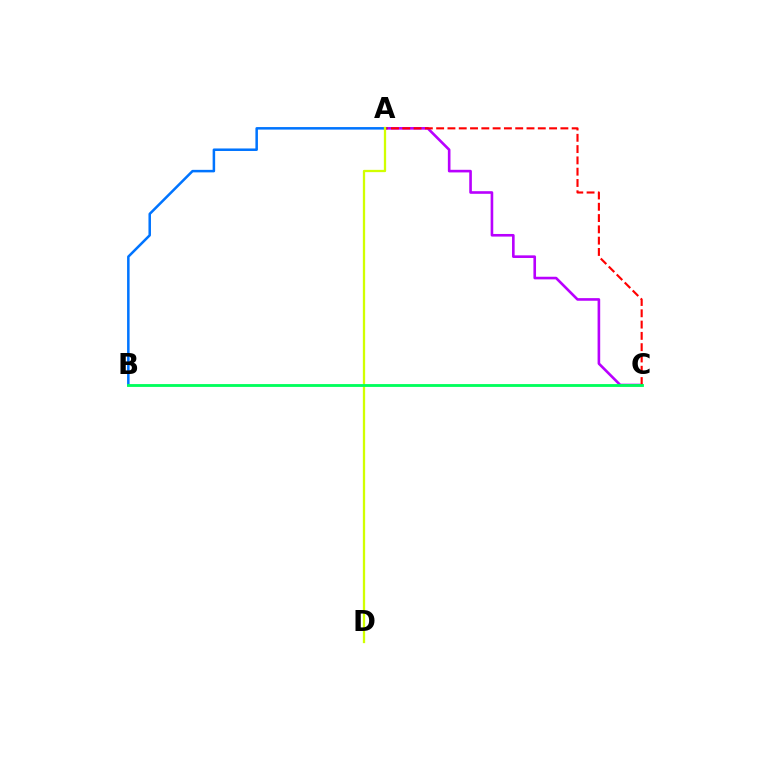{('A', 'C'): [{'color': '#b900ff', 'line_style': 'solid', 'thickness': 1.89}, {'color': '#ff0000', 'line_style': 'dashed', 'thickness': 1.53}], ('A', 'B'): [{'color': '#0074ff', 'line_style': 'solid', 'thickness': 1.81}], ('A', 'D'): [{'color': '#d1ff00', 'line_style': 'solid', 'thickness': 1.65}], ('B', 'C'): [{'color': '#00ff5c', 'line_style': 'solid', 'thickness': 2.04}]}